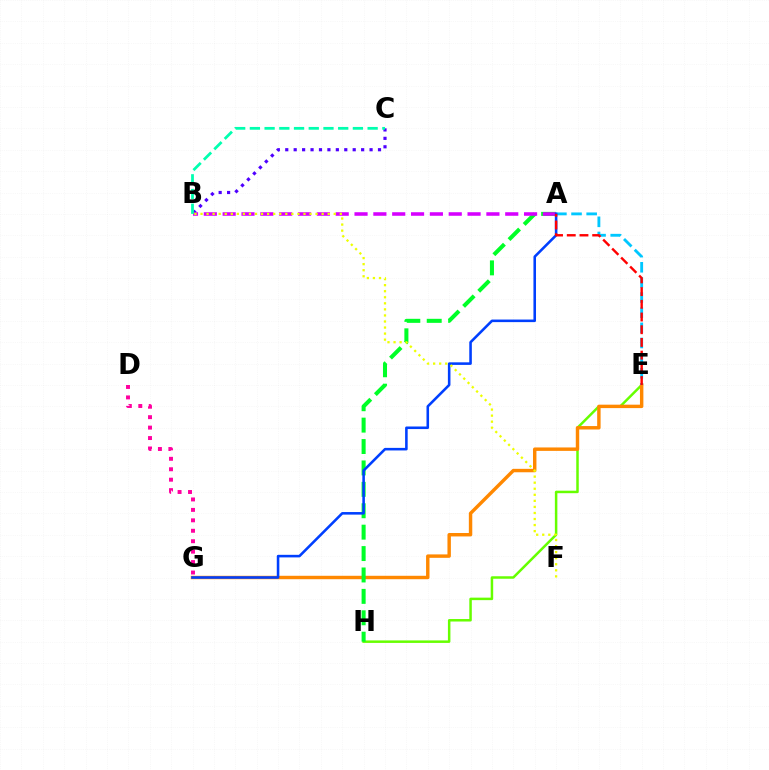{('B', 'C'): [{'color': '#4f00ff', 'line_style': 'dotted', 'thickness': 2.29}, {'color': '#00ffaf', 'line_style': 'dashed', 'thickness': 2.0}], ('E', 'H'): [{'color': '#66ff00', 'line_style': 'solid', 'thickness': 1.8}], ('E', 'G'): [{'color': '#ff8800', 'line_style': 'solid', 'thickness': 2.47}], ('A', 'H'): [{'color': '#00ff27', 'line_style': 'dashed', 'thickness': 2.91}], ('A', 'B'): [{'color': '#d600ff', 'line_style': 'dashed', 'thickness': 2.56}], ('A', 'E'): [{'color': '#00c7ff', 'line_style': 'dashed', 'thickness': 2.06}, {'color': '#ff0000', 'line_style': 'dashed', 'thickness': 1.73}], ('D', 'G'): [{'color': '#ff00a0', 'line_style': 'dotted', 'thickness': 2.84}], ('A', 'G'): [{'color': '#003fff', 'line_style': 'solid', 'thickness': 1.85}], ('B', 'F'): [{'color': '#eeff00', 'line_style': 'dotted', 'thickness': 1.65}]}